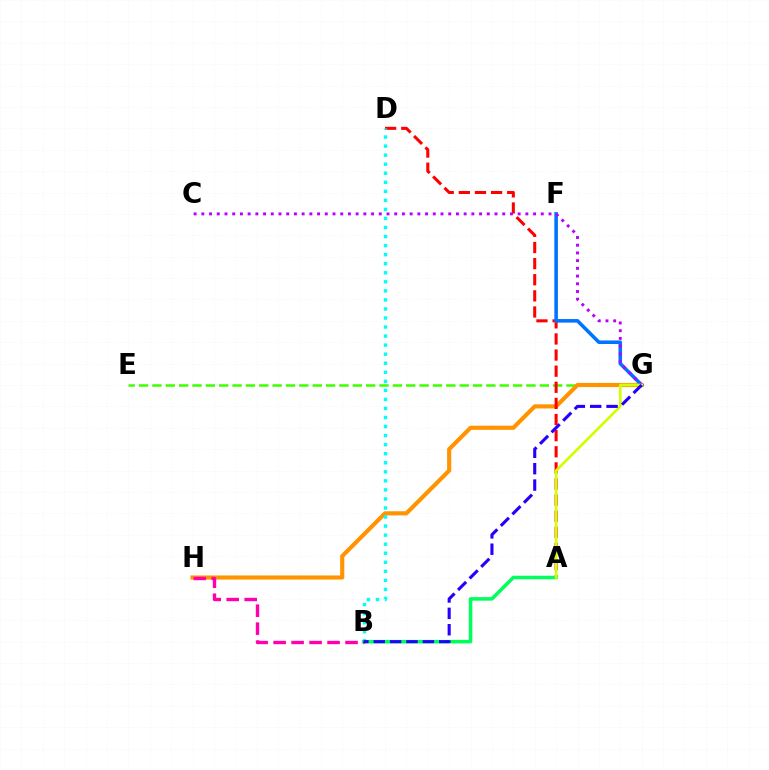{('E', 'G'): [{'color': '#3dff00', 'line_style': 'dashed', 'thickness': 1.81}], ('G', 'H'): [{'color': '#ff9400', 'line_style': 'solid', 'thickness': 2.97}], ('A', 'D'): [{'color': '#ff0000', 'line_style': 'dashed', 'thickness': 2.19}], ('A', 'B'): [{'color': '#00ff5c', 'line_style': 'solid', 'thickness': 2.54}], ('F', 'G'): [{'color': '#0074ff', 'line_style': 'solid', 'thickness': 2.57}], ('B', 'D'): [{'color': '#00fff6', 'line_style': 'dotted', 'thickness': 2.46}], ('C', 'G'): [{'color': '#b900ff', 'line_style': 'dotted', 'thickness': 2.1}], ('A', 'G'): [{'color': '#d1ff00', 'line_style': 'solid', 'thickness': 1.92}], ('B', 'H'): [{'color': '#ff00ac', 'line_style': 'dashed', 'thickness': 2.44}], ('B', 'G'): [{'color': '#2500ff', 'line_style': 'dashed', 'thickness': 2.22}]}